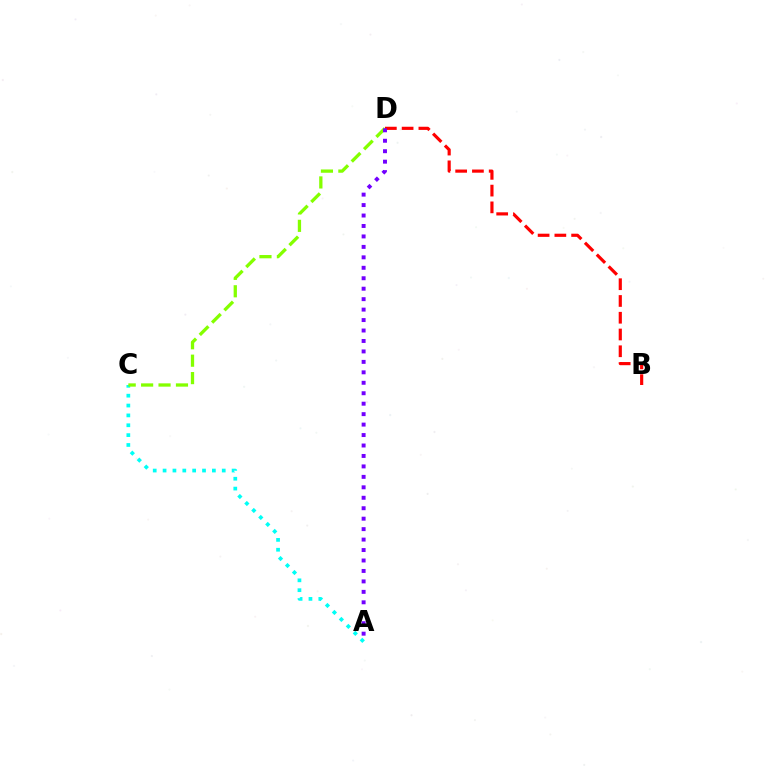{('A', 'C'): [{'color': '#00fff6', 'line_style': 'dotted', 'thickness': 2.68}], ('C', 'D'): [{'color': '#84ff00', 'line_style': 'dashed', 'thickness': 2.37}], ('B', 'D'): [{'color': '#ff0000', 'line_style': 'dashed', 'thickness': 2.28}], ('A', 'D'): [{'color': '#7200ff', 'line_style': 'dotted', 'thickness': 2.84}]}